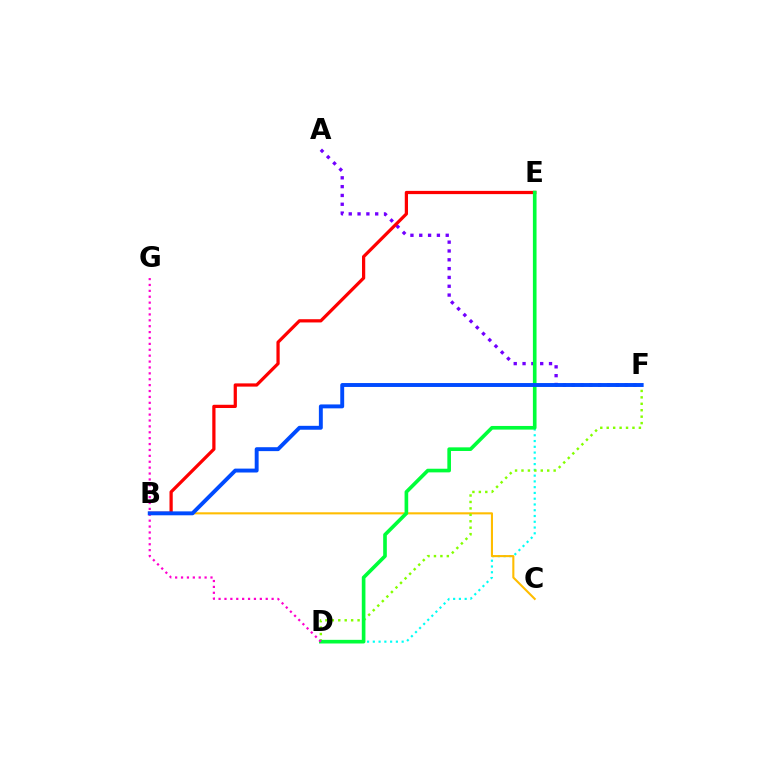{('A', 'F'): [{'color': '#7200ff', 'line_style': 'dotted', 'thickness': 2.4}], ('D', 'E'): [{'color': '#00fff6', 'line_style': 'dotted', 'thickness': 1.57}, {'color': '#00ff39', 'line_style': 'solid', 'thickness': 2.62}], ('B', 'E'): [{'color': '#ff0000', 'line_style': 'solid', 'thickness': 2.33}], ('B', 'C'): [{'color': '#ffbd00', 'line_style': 'solid', 'thickness': 1.51}], ('D', 'F'): [{'color': '#84ff00', 'line_style': 'dotted', 'thickness': 1.75}], ('D', 'G'): [{'color': '#ff00cf', 'line_style': 'dotted', 'thickness': 1.6}], ('B', 'F'): [{'color': '#004bff', 'line_style': 'solid', 'thickness': 2.81}]}